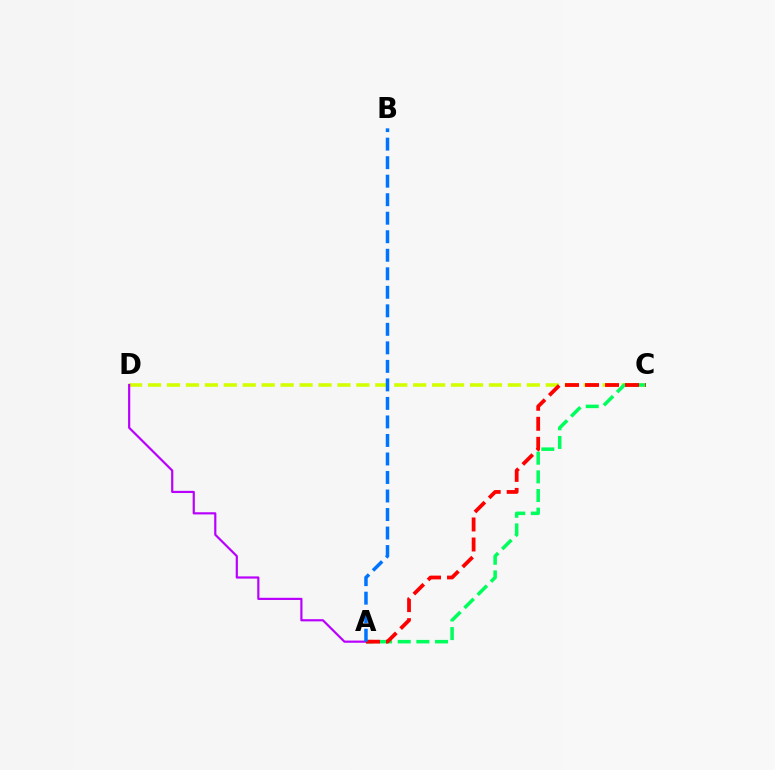{('C', 'D'): [{'color': '#d1ff00', 'line_style': 'dashed', 'thickness': 2.57}], ('A', 'D'): [{'color': '#b900ff', 'line_style': 'solid', 'thickness': 1.57}], ('A', 'C'): [{'color': '#00ff5c', 'line_style': 'dashed', 'thickness': 2.53}, {'color': '#ff0000', 'line_style': 'dashed', 'thickness': 2.72}], ('A', 'B'): [{'color': '#0074ff', 'line_style': 'dashed', 'thickness': 2.52}]}